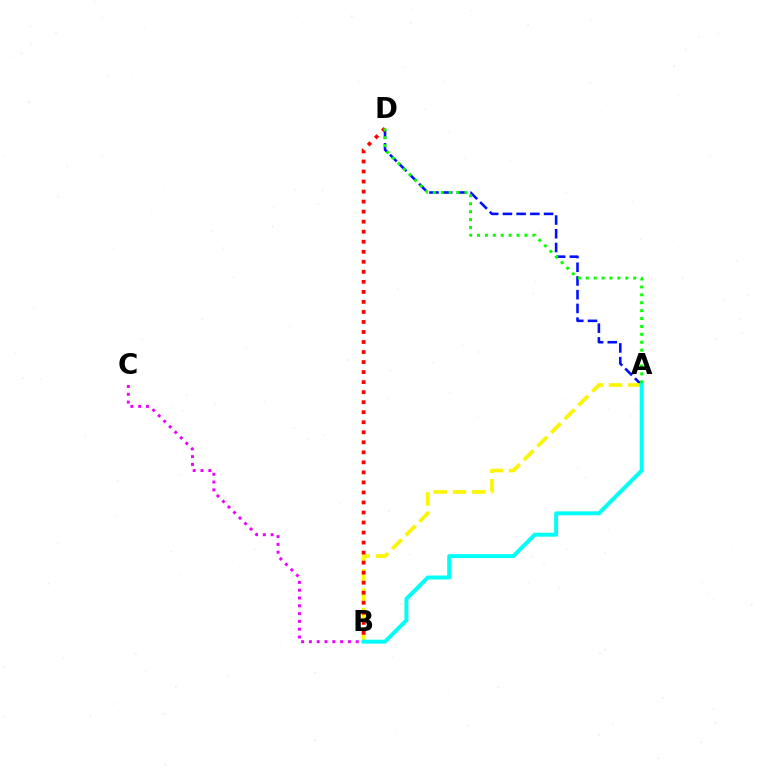{('B', 'C'): [{'color': '#ee00ff', 'line_style': 'dotted', 'thickness': 2.12}], ('A', 'D'): [{'color': '#0010ff', 'line_style': 'dashed', 'thickness': 1.86}, {'color': '#08ff00', 'line_style': 'dotted', 'thickness': 2.15}], ('A', 'B'): [{'color': '#fcf500', 'line_style': 'dashed', 'thickness': 2.63}, {'color': '#00fff6', 'line_style': 'solid', 'thickness': 2.84}], ('B', 'D'): [{'color': '#ff0000', 'line_style': 'dotted', 'thickness': 2.72}]}